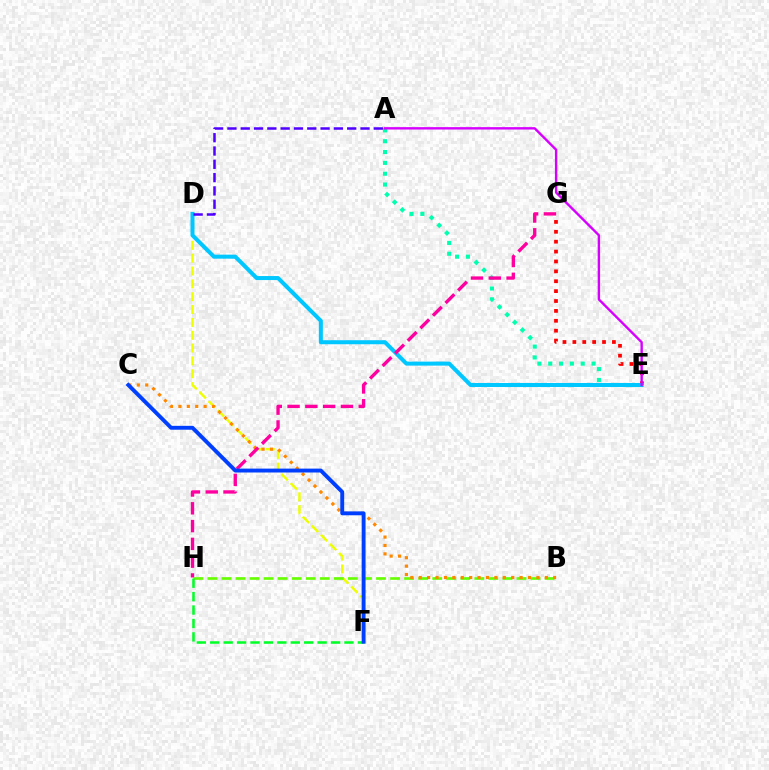{('D', 'F'): [{'color': '#eeff00', 'line_style': 'dashed', 'thickness': 1.74}], ('B', 'H'): [{'color': '#66ff00', 'line_style': 'dashed', 'thickness': 1.91}], ('E', 'G'): [{'color': '#ff0000', 'line_style': 'dotted', 'thickness': 2.69}], ('B', 'C'): [{'color': '#ff8800', 'line_style': 'dotted', 'thickness': 2.28}], ('A', 'E'): [{'color': '#00ffaf', 'line_style': 'dotted', 'thickness': 2.94}, {'color': '#d600ff', 'line_style': 'solid', 'thickness': 1.72}], ('D', 'E'): [{'color': '#00c7ff', 'line_style': 'solid', 'thickness': 2.89}], ('F', 'H'): [{'color': '#00ff27', 'line_style': 'dashed', 'thickness': 1.82}], ('A', 'D'): [{'color': '#4f00ff', 'line_style': 'dashed', 'thickness': 1.81}], ('G', 'H'): [{'color': '#ff00a0', 'line_style': 'dashed', 'thickness': 2.42}], ('C', 'F'): [{'color': '#003fff', 'line_style': 'solid', 'thickness': 2.8}]}